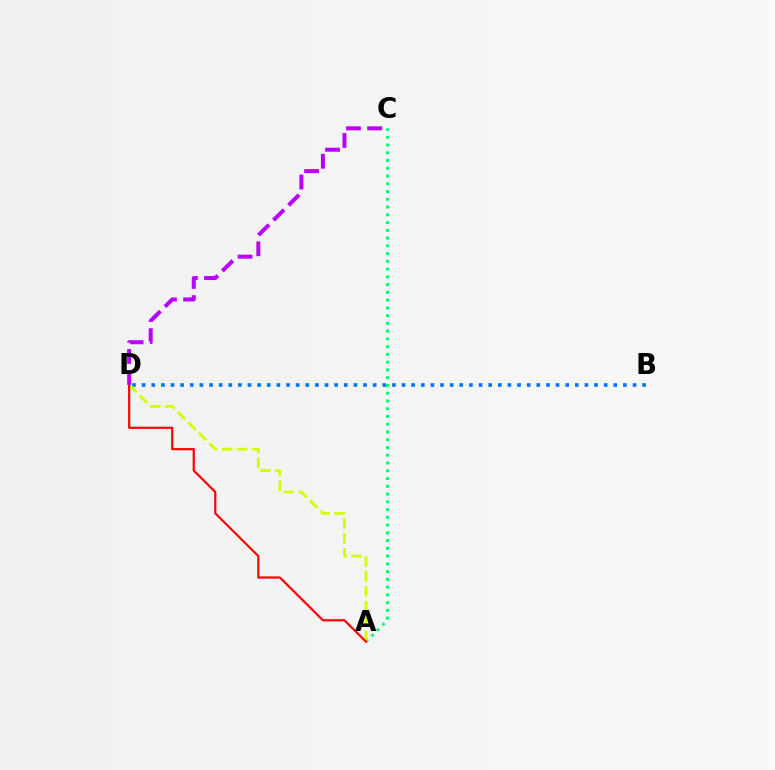{('A', 'C'): [{'color': '#00ff5c', 'line_style': 'dotted', 'thickness': 2.11}], ('B', 'D'): [{'color': '#0074ff', 'line_style': 'dotted', 'thickness': 2.62}], ('A', 'D'): [{'color': '#d1ff00', 'line_style': 'dashed', 'thickness': 2.03}, {'color': '#ff0000', 'line_style': 'solid', 'thickness': 1.57}], ('C', 'D'): [{'color': '#b900ff', 'line_style': 'dashed', 'thickness': 2.88}]}